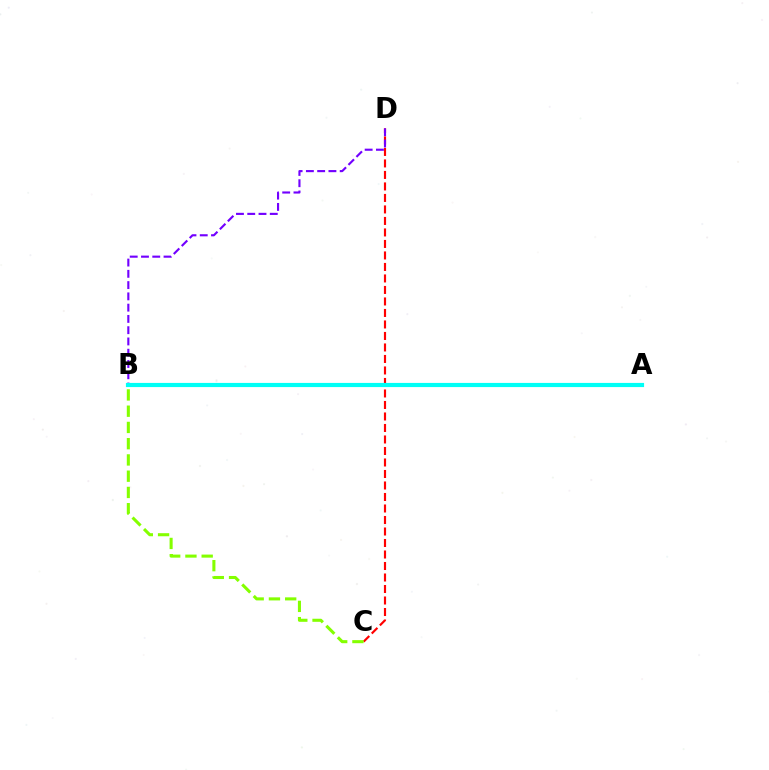{('C', 'D'): [{'color': '#ff0000', 'line_style': 'dashed', 'thickness': 1.56}], ('B', 'C'): [{'color': '#84ff00', 'line_style': 'dashed', 'thickness': 2.21}], ('B', 'D'): [{'color': '#7200ff', 'line_style': 'dashed', 'thickness': 1.53}], ('A', 'B'): [{'color': '#00fff6', 'line_style': 'solid', 'thickness': 3.0}]}